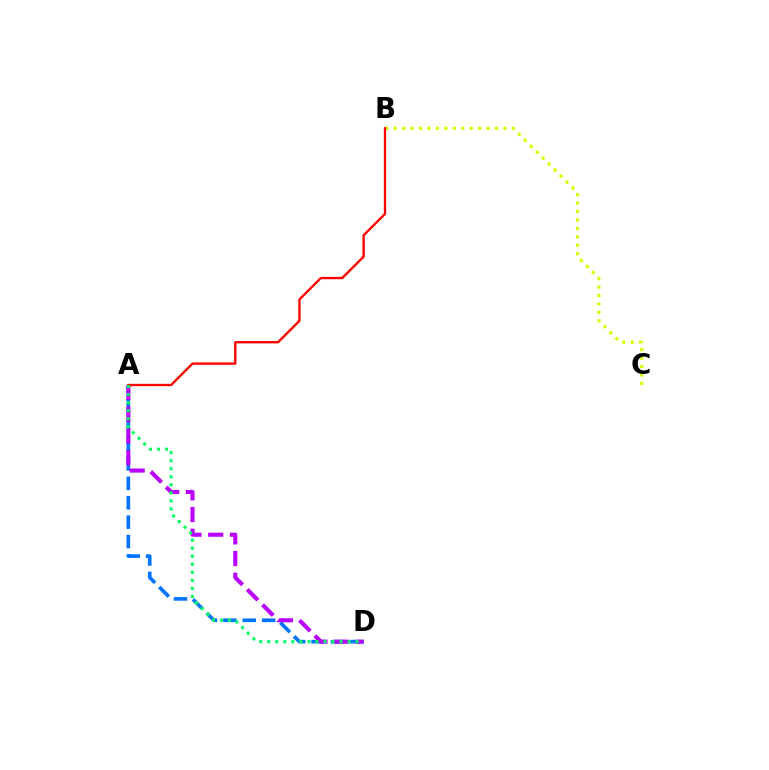{('B', 'C'): [{'color': '#d1ff00', 'line_style': 'dotted', 'thickness': 2.29}], ('A', 'D'): [{'color': '#0074ff', 'line_style': 'dashed', 'thickness': 2.64}, {'color': '#b900ff', 'line_style': 'dashed', 'thickness': 2.95}, {'color': '#00ff5c', 'line_style': 'dotted', 'thickness': 2.18}], ('A', 'B'): [{'color': '#ff0000', 'line_style': 'solid', 'thickness': 1.7}]}